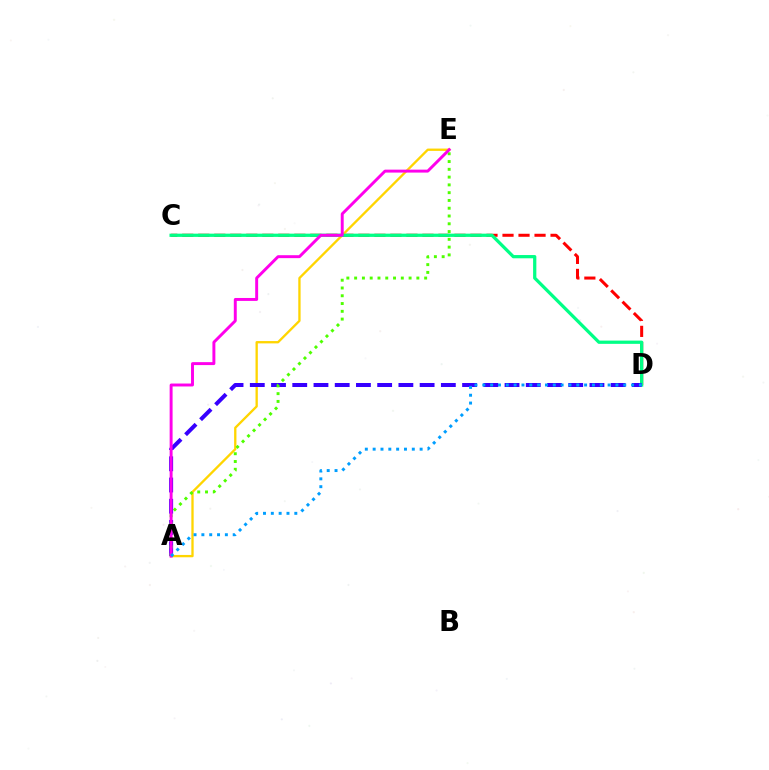{('C', 'D'): [{'color': '#ff0000', 'line_style': 'dashed', 'thickness': 2.18}, {'color': '#00ff86', 'line_style': 'solid', 'thickness': 2.34}], ('A', 'E'): [{'color': '#ffd500', 'line_style': 'solid', 'thickness': 1.67}, {'color': '#4fff00', 'line_style': 'dotted', 'thickness': 2.11}, {'color': '#ff00ed', 'line_style': 'solid', 'thickness': 2.12}], ('A', 'D'): [{'color': '#3700ff', 'line_style': 'dashed', 'thickness': 2.88}, {'color': '#009eff', 'line_style': 'dotted', 'thickness': 2.13}]}